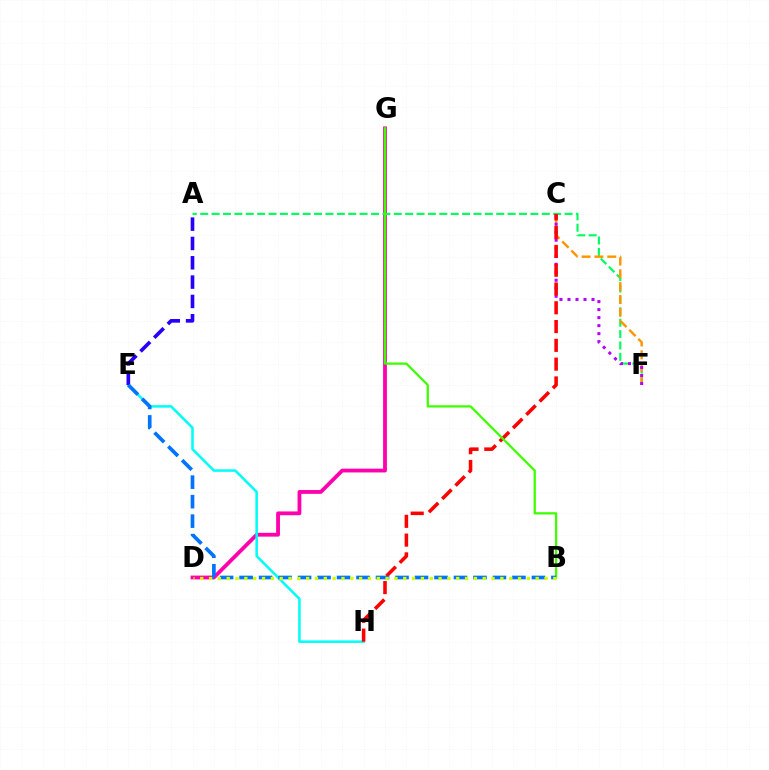{('D', 'G'): [{'color': '#ff00ac', 'line_style': 'solid', 'thickness': 2.73}], ('A', 'F'): [{'color': '#00ff5c', 'line_style': 'dashed', 'thickness': 1.55}], ('C', 'F'): [{'color': '#ff9400', 'line_style': 'dashed', 'thickness': 1.74}, {'color': '#b900ff', 'line_style': 'dotted', 'thickness': 2.18}], ('E', 'H'): [{'color': '#00fff6', 'line_style': 'solid', 'thickness': 1.83}], ('C', 'H'): [{'color': '#ff0000', 'line_style': 'dashed', 'thickness': 2.55}], ('B', 'G'): [{'color': '#3dff00', 'line_style': 'solid', 'thickness': 1.63}], ('A', 'E'): [{'color': '#2500ff', 'line_style': 'dashed', 'thickness': 2.63}], ('B', 'E'): [{'color': '#0074ff', 'line_style': 'dashed', 'thickness': 2.65}], ('B', 'D'): [{'color': '#d1ff00', 'line_style': 'dotted', 'thickness': 2.4}]}